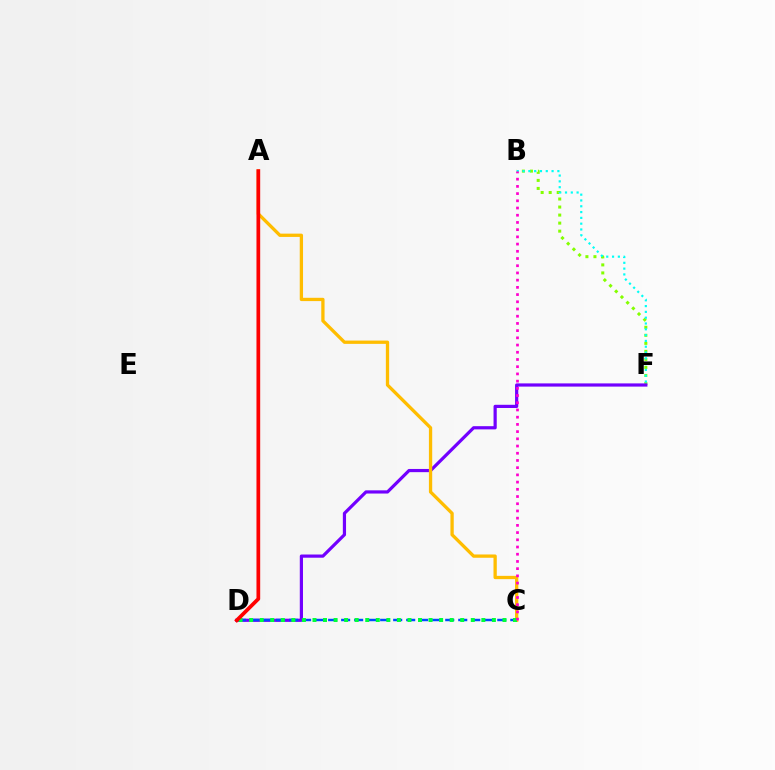{('B', 'F'): [{'color': '#84ff00', 'line_style': 'dotted', 'thickness': 2.18}, {'color': '#00fff6', 'line_style': 'dotted', 'thickness': 1.58}], ('D', 'F'): [{'color': '#7200ff', 'line_style': 'solid', 'thickness': 2.3}], ('C', 'D'): [{'color': '#004bff', 'line_style': 'dashed', 'thickness': 1.77}, {'color': '#00ff39', 'line_style': 'dotted', 'thickness': 2.87}], ('A', 'C'): [{'color': '#ffbd00', 'line_style': 'solid', 'thickness': 2.37}], ('A', 'D'): [{'color': '#ff0000', 'line_style': 'solid', 'thickness': 2.68}], ('B', 'C'): [{'color': '#ff00cf', 'line_style': 'dotted', 'thickness': 1.96}]}